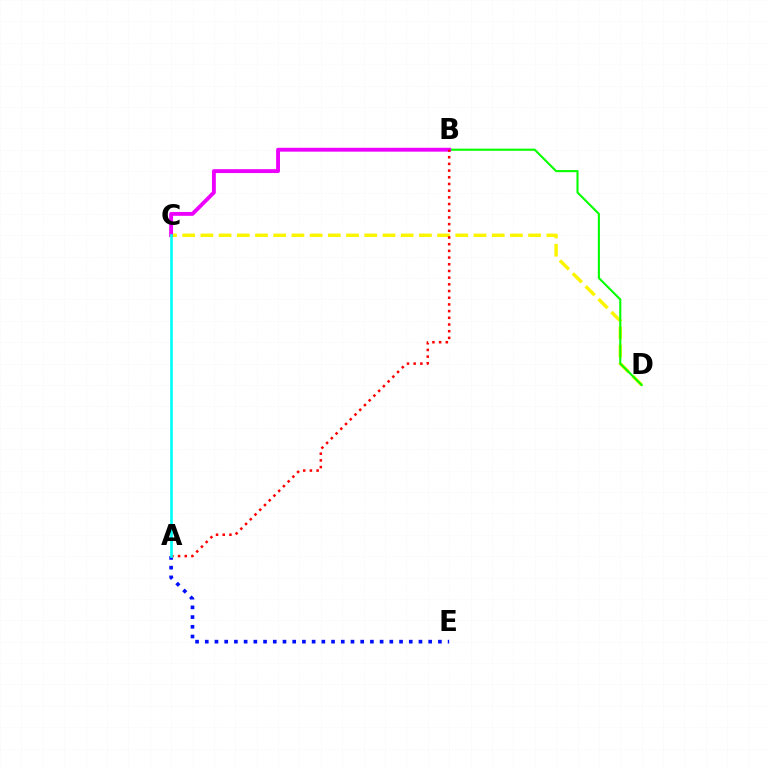{('C', 'D'): [{'color': '#fcf500', 'line_style': 'dashed', 'thickness': 2.47}], ('B', 'D'): [{'color': '#08ff00', 'line_style': 'solid', 'thickness': 1.52}], ('A', 'E'): [{'color': '#0010ff', 'line_style': 'dotted', 'thickness': 2.64}], ('B', 'C'): [{'color': '#ee00ff', 'line_style': 'solid', 'thickness': 2.78}], ('A', 'B'): [{'color': '#ff0000', 'line_style': 'dotted', 'thickness': 1.82}], ('A', 'C'): [{'color': '#00fff6', 'line_style': 'solid', 'thickness': 1.91}]}